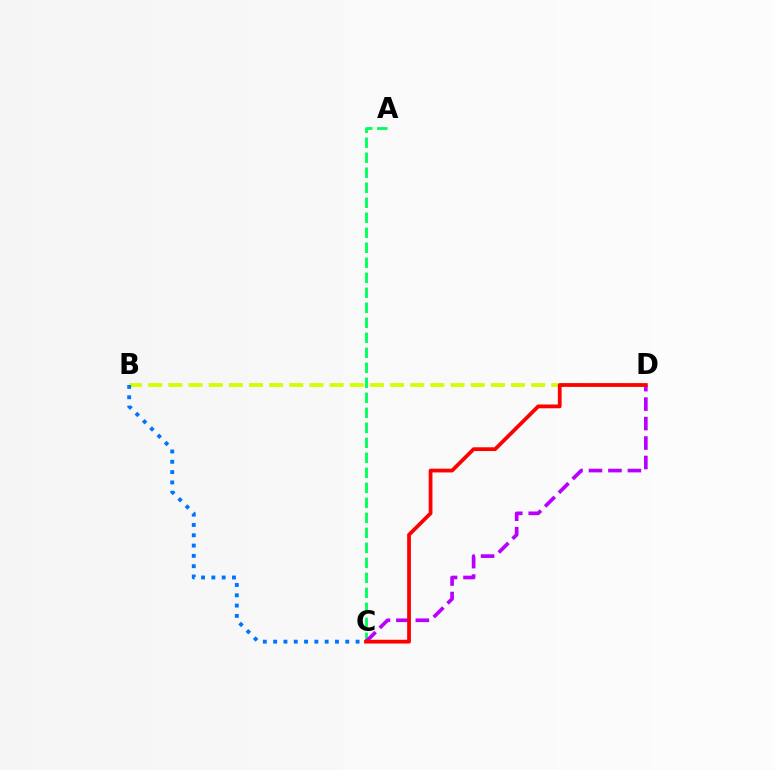{('B', 'D'): [{'color': '#d1ff00', 'line_style': 'dashed', 'thickness': 2.74}], ('A', 'C'): [{'color': '#00ff5c', 'line_style': 'dashed', 'thickness': 2.04}], ('C', 'D'): [{'color': '#b900ff', 'line_style': 'dashed', 'thickness': 2.64}, {'color': '#ff0000', 'line_style': 'solid', 'thickness': 2.71}], ('B', 'C'): [{'color': '#0074ff', 'line_style': 'dotted', 'thickness': 2.8}]}